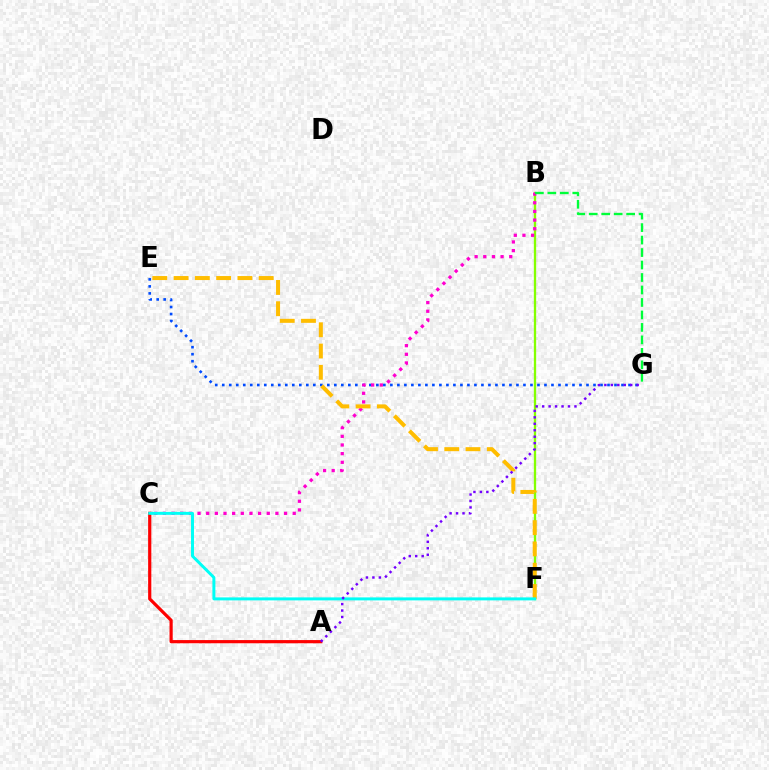{('E', 'G'): [{'color': '#004bff', 'line_style': 'dotted', 'thickness': 1.9}], ('B', 'F'): [{'color': '#84ff00', 'line_style': 'solid', 'thickness': 1.66}], ('B', 'C'): [{'color': '#ff00cf', 'line_style': 'dotted', 'thickness': 2.35}], ('A', 'C'): [{'color': '#ff0000', 'line_style': 'solid', 'thickness': 2.29}], ('B', 'G'): [{'color': '#00ff39', 'line_style': 'dashed', 'thickness': 1.69}], ('E', 'F'): [{'color': '#ffbd00', 'line_style': 'dashed', 'thickness': 2.89}], ('C', 'F'): [{'color': '#00fff6', 'line_style': 'solid', 'thickness': 2.14}], ('A', 'G'): [{'color': '#7200ff', 'line_style': 'dotted', 'thickness': 1.76}]}